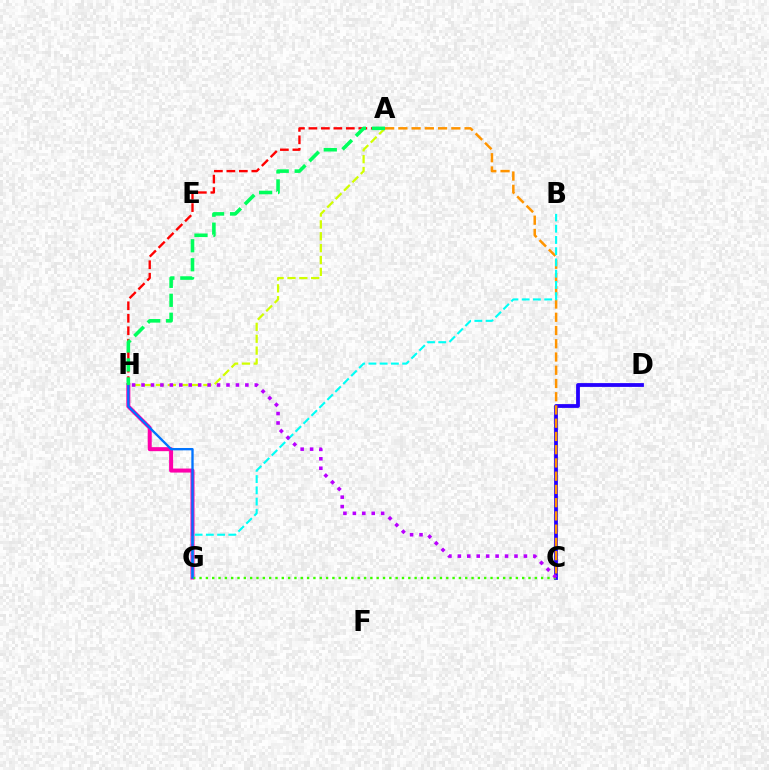{('C', 'D'): [{'color': '#2500ff', 'line_style': 'solid', 'thickness': 2.73}], ('A', 'H'): [{'color': '#d1ff00', 'line_style': 'dashed', 'thickness': 1.61}, {'color': '#ff0000', 'line_style': 'dashed', 'thickness': 1.69}, {'color': '#00ff5c', 'line_style': 'dashed', 'thickness': 2.58}], ('G', 'H'): [{'color': '#ff00ac', 'line_style': 'solid', 'thickness': 2.89}, {'color': '#0074ff', 'line_style': 'solid', 'thickness': 1.68}], ('A', 'C'): [{'color': '#ff9400', 'line_style': 'dashed', 'thickness': 1.8}], ('C', 'G'): [{'color': '#3dff00', 'line_style': 'dotted', 'thickness': 1.72}], ('B', 'G'): [{'color': '#00fff6', 'line_style': 'dashed', 'thickness': 1.53}], ('C', 'H'): [{'color': '#b900ff', 'line_style': 'dotted', 'thickness': 2.56}]}